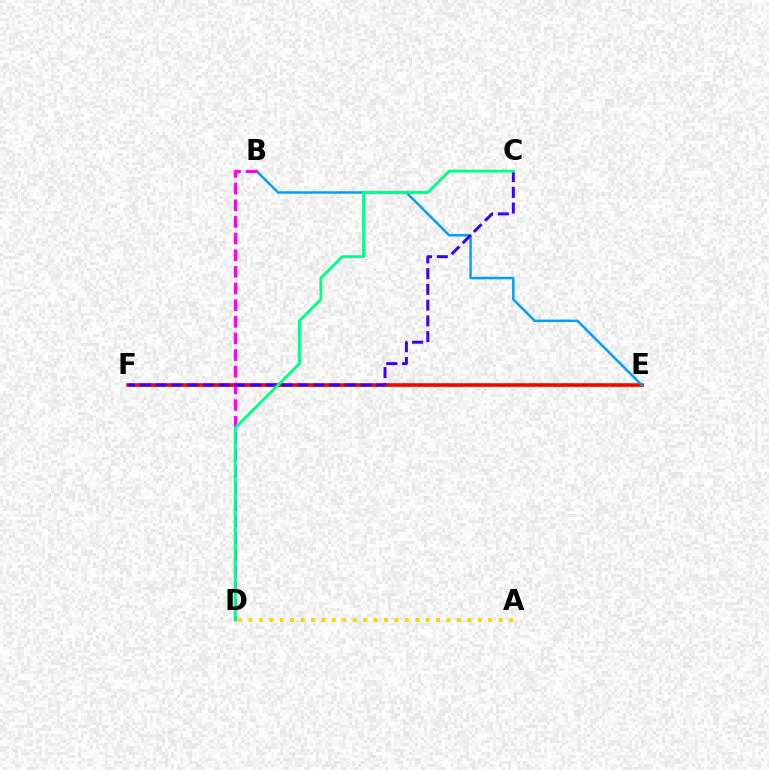{('E', 'F'): [{'color': '#4fff00', 'line_style': 'solid', 'thickness': 1.91}, {'color': '#ff0000', 'line_style': 'solid', 'thickness': 2.57}], ('B', 'E'): [{'color': '#009eff', 'line_style': 'solid', 'thickness': 1.79}], ('A', 'D'): [{'color': '#ffd500', 'line_style': 'dotted', 'thickness': 2.83}], ('B', 'D'): [{'color': '#ff00ed', 'line_style': 'dashed', 'thickness': 2.26}], ('C', 'F'): [{'color': '#3700ff', 'line_style': 'dashed', 'thickness': 2.14}], ('C', 'D'): [{'color': '#00ff86', 'line_style': 'solid', 'thickness': 2.08}]}